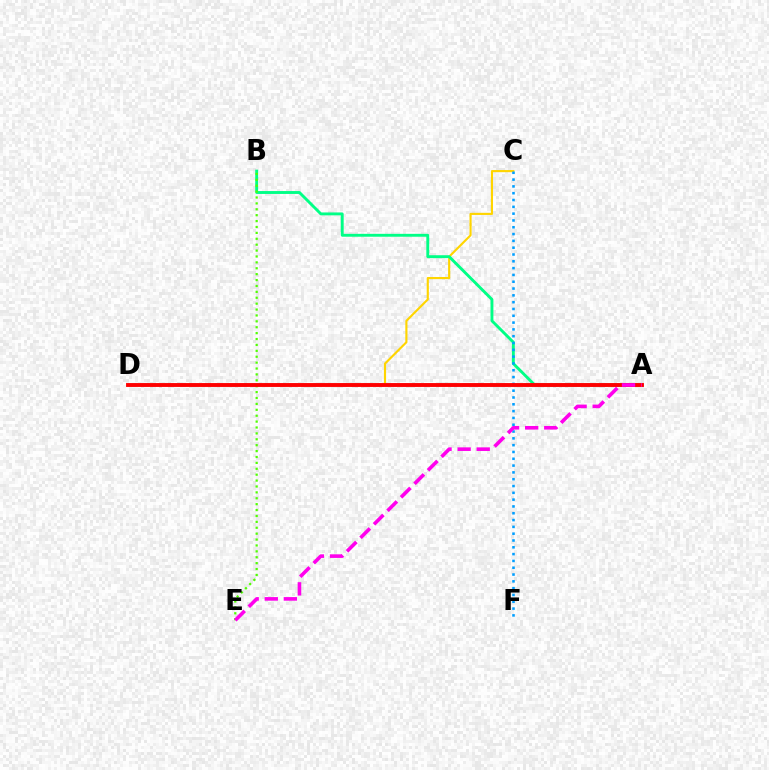{('C', 'D'): [{'color': '#ffd500', 'line_style': 'solid', 'thickness': 1.54}], ('A', 'B'): [{'color': '#00ff86', 'line_style': 'solid', 'thickness': 2.08}], ('C', 'F'): [{'color': '#009eff', 'line_style': 'dotted', 'thickness': 1.85}], ('B', 'E'): [{'color': '#4fff00', 'line_style': 'dotted', 'thickness': 1.6}], ('A', 'D'): [{'color': '#3700ff', 'line_style': 'dashed', 'thickness': 1.68}, {'color': '#ff0000', 'line_style': 'solid', 'thickness': 2.78}], ('A', 'E'): [{'color': '#ff00ed', 'line_style': 'dashed', 'thickness': 2.59}]}